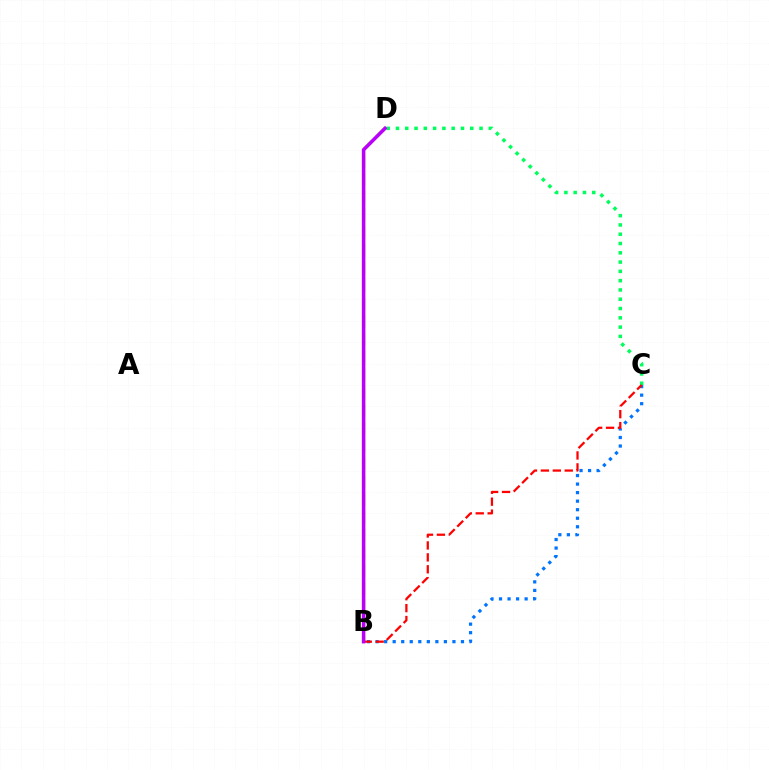{('B', 'C'): [{'color': '#0074ff', 'line_style': 'dotted', 'thickness': 2.32}, {'color': '#ff0000', 'line_style': 'dashed', 'thickness': 1.62}], ('B', 'D'): [{'color': '#d1ff00', 'line_style': 'dashed', 'thickness': 2.42}, {'color': '#b900ff', 'line_style': 'solid', 'thickness': 2.54}], ('C', 'D'): [{'color': '#00ff5c', 'line_style': 'dotted', 'thickness': 2.52}]}